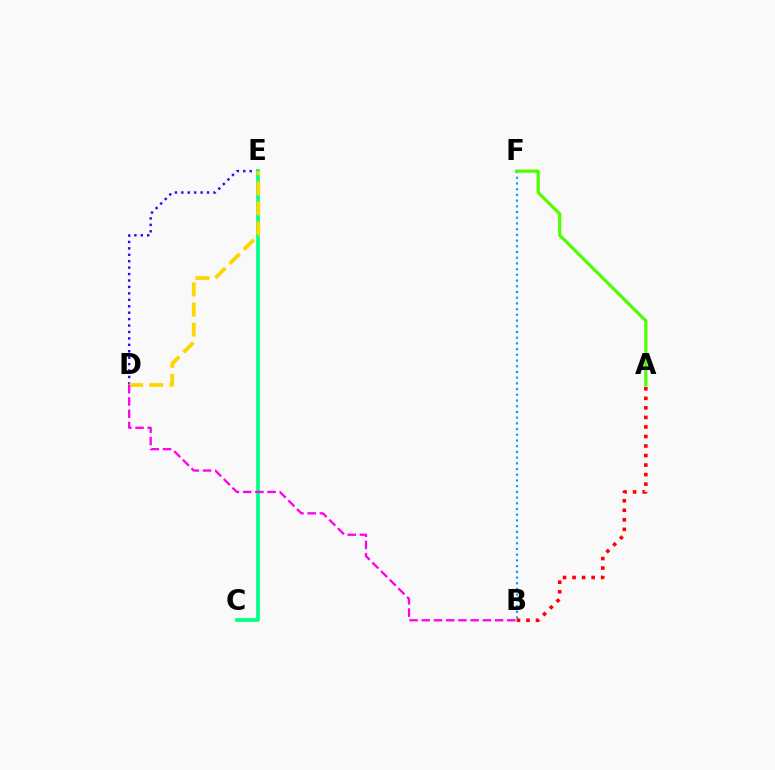{('D', 'E'): [{'color': '#3700ff', 'line_style': 'dotted', 'thickness': 1.75}, {'color': '#ffd500', 'line_style': 'dashed', 'thickness': 2.73}], ('B', 'F'): [{'color': '#009eff', 'line_style': 'dotted', 'thickness': 1.55}], ('C', 'E'): [{'color': '#00ff86', 'line_style': 'solid', 'thickness': 2.65}], ('A', 'B'): [{'color': '#ff0000', 'line_style': 'dotted', 'thickness': 2.59}], ('B', 'D'): [{'color': '#ff00ed', 'line_style': 'dashed', 'thickness': 1.66}], ('A', 'F'): [{'color': '#4fff00', 'line_style': 'solid', 'thickness': 2.32}]}